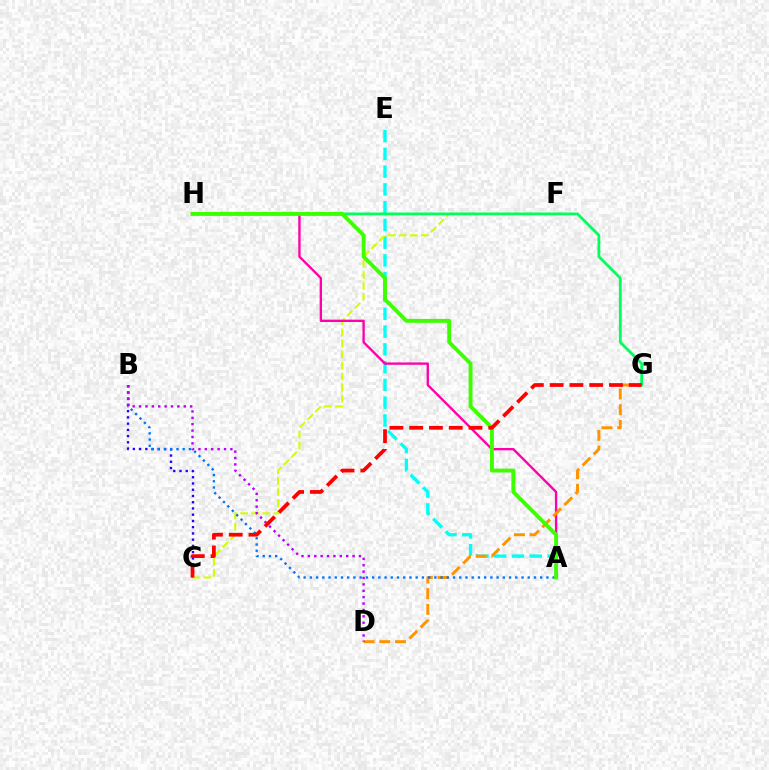{('A', 'E'): [{'color': '#00fff6', 'line_style': 'dashed', 'thickness': 2.41}], ('B', 'C'): [{'color': '#2500ff', 'line_style': 'dotted', 'thickness': 1.7}], ('C', 'F'): [{'color': '#d1ff00', 'line_style': 'dashed', 'thickness': 1.5}], ('G', 'H'): [{'color': '#00ff5c', 'line_style': 'solid', 'thickness': 2.01}], ('A', 'H'): [{'color': '#ff00ac', 'line_style': 'solid', 'thickness': 1.69}, {'color': '#3dff00', 'line_style': 'solid', 'thickness': 2.79}], ('D', 'G'): [{'color': '#ff9400', 'line_style': 'dashed', 'thickness': 2.13}], ('A', 'B'): [{'color': '#0074ff', 'line_style': 'dotted', 'thickness': 1.69}], ('B', 'D'): [{'color': '#b900ff', 'line_style': 'dotted', 'thickness': 1.73}], ('C', 'G'): [{'color': '#ff0000', 'line_style': 'dashed', 'thickness': 2.69}]}